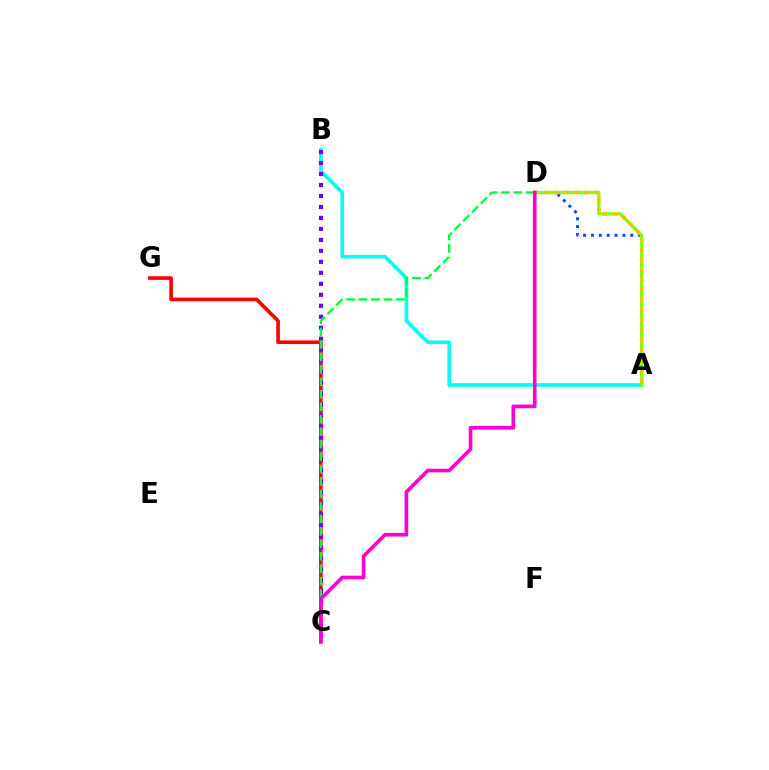{('A', 'B'): [{'color': '#00fff6', 'line_style': 'solid', 'thickness': 2.6}], ('C', 'G'): [{'color': '#ff0000', 'line_style': 'solid', 'thickness': 2.61}], ('B', 'C'): [{'color': '#7200ff', 'line_style': 'dotted', 'thickness': 2.98}], ('A', 'D'): [{'color': '#004bff', 'line_style': 'dotted', 'thickness': 2.14}, {'color': '#84ff00', 'line_style': 'solid', 'thickness': 2.33}, {'color': '#ffbd00', 'line_style': 'dotted', 'thickness': 2.72}], ('C', 'D'): [{'color': '#00ff39', 'line_style': 'dashed', 'thickness': 1.69}, {'color': '#ff00cf', 'line_style': 'solid', 'thickness': 2.64}]}